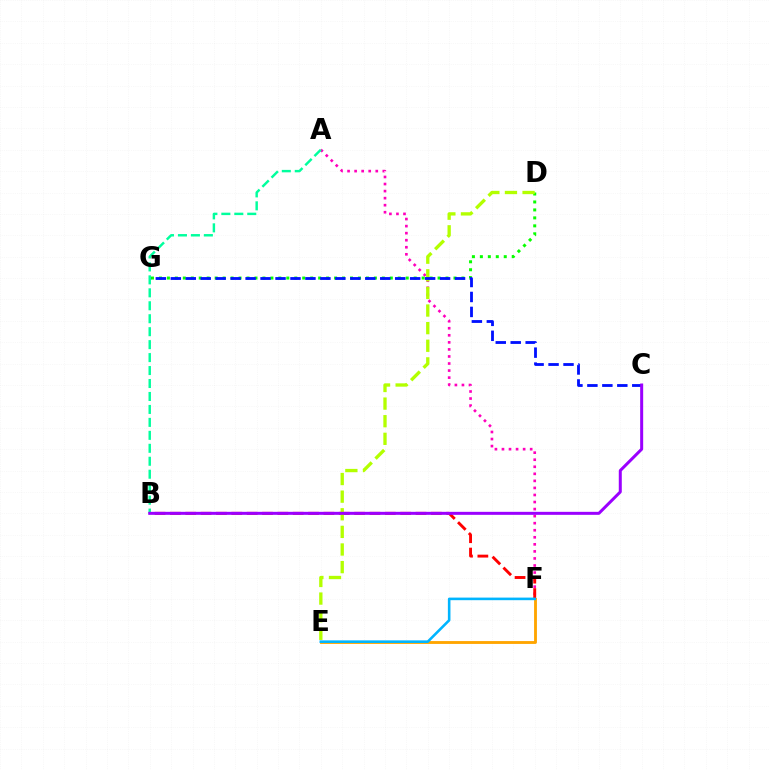{('A', 'F'): [{'color': '#ff00bd', 'line_style': 'dotted', 'thickness': 1.92}], ('D', 'G'): [{'color': '#08ff00', 'line_style': 'dotted', 'thickness': 2.16}], ('E', 'F'): [{'color': '#ffa500', 'line_style': 'solid', 'thickness': 2.05}, {'color': '#00b5ff', 'line_style': 'solid', 'thickness': 1.86}], ('B', 'F'): [{'color': '#ff0000', 'line_style': 'dashed', 'thickness': 2.09}], ('D', 'E'): [{'color': '#b3ff00', 'line_style': 'dashed', 'thickness': 2.39}], ('C', 'G'): [{'color': '#0010ff', 'line_style': 'dashed', 'thickness': 2.03}], ('A', 'B'): [{'color': '#00ff9d', 'line_style': 'dashed', 'thickness': 1.76}], ('B', 'C'): [{'color': '#9b00ff', 'line_style': 'solid', 'thickness': 2.16}]}